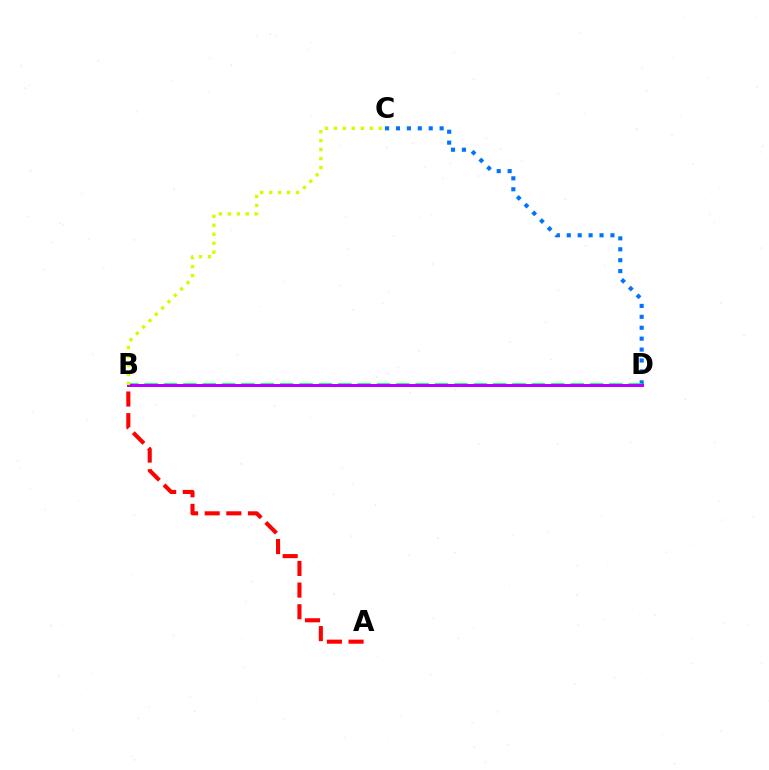{('C', 'D'): [{'color': '#0074ff', 'line_style': 'dotted', 'thickness': 2.97}], ('B', 'D'): [{'color': '#00ff5c', 'line_style': 'dashed', 'thickness': 2.63}, {'color': '#b900ff', 'line_style': 'solid', 'thickness': 2.17}], ('A', 'B'): [{'color': '#ff0000', 'line_style': 'dashed', 'thickness': 2.94}], ('B', 'C'): [{'color': '#d1ff00', 'line_style': 'dotted', 'thickness': 2.43}]}